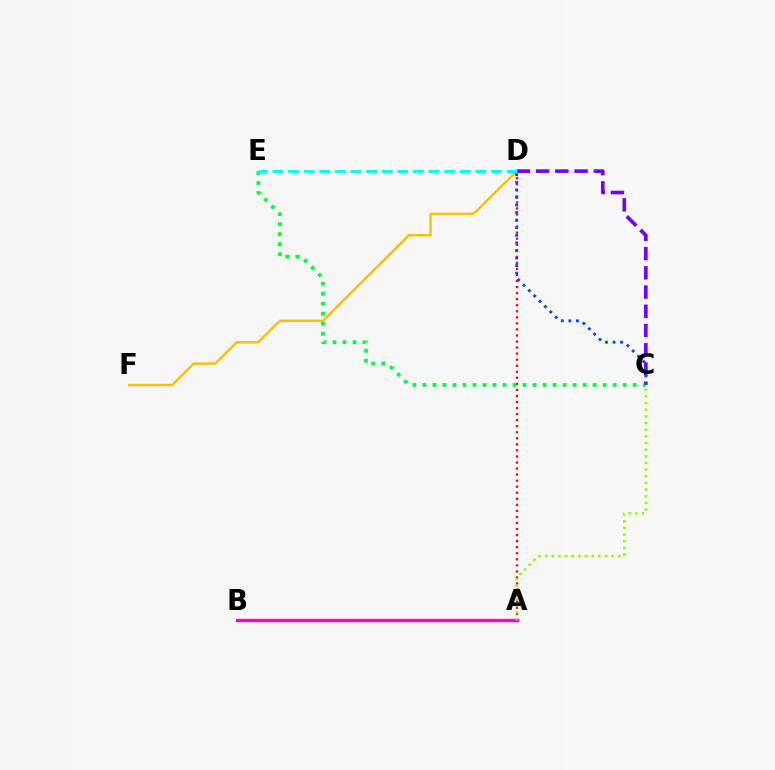{('D', 'F'): [{'color': '#ffbd00', 'line_style': 'solid', 'thickness': 1.71}], ('A', 'D'): [{'color': '#ff0000', 'line_style': 'dotted', 'thickness': 1.64}], ('C', 'D'): [{'color': '#7200ff', 'line_style': 'dashed', 'thickness': 2.61}, {'color': '#004bff', 'line_style': 'dotted', 'thickness': 2.06}], ('A', 'B'): [{'color': '#ff00cf', 'line_style': 'solid', 'thickness': 2.41}], ('C', 'E'): [{'color': '#00ff39', 'line_style': 'dotted', 'thickness': 2.72}], ('A', 'C'): [{'color': '#84ff00', 'line_style': 'dotted', 'thickness': 1.81}], ('D', 'E'): [{'color': '#00fff6', 'line_style': 'dashed', 'thickness': 2.12}]}